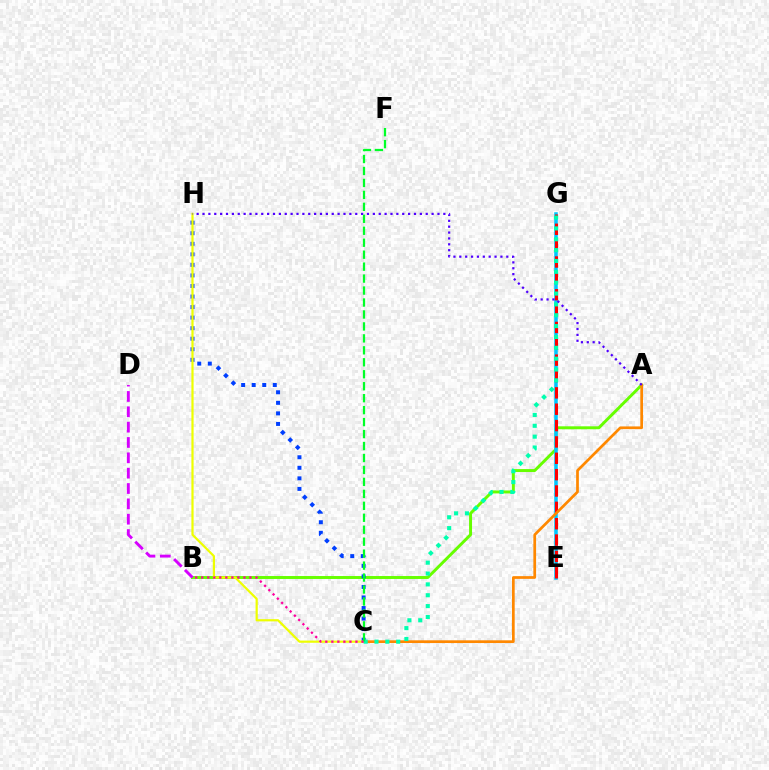{('A', 'B'): [{'color': '#66ff00', 'line_style': 'solid', 'thickness': 2.12}], ('C', 'H'): [{'color': '#003fff', 'line_style': 'dotted', 'thickness': 2.87}, {'color': '#eeff00', 'line_style': 'solid', 'thickness': 1.59}], ('E', 'G'): [{'color': '#00c7ff', 'line_style': 'solid', 'thickness': 2.55}, {'color': '#ff0000', 'line_style': 'dashed', 'thickness': 2.22}], ('B', 'D'): [{'color': '#d600ff', 'line_style': 'dashed', 'thickness': 2.08}], ('A', 'C'): [{'color': '#ff8800', 'line_style': 'solid', 'thickness': 1.96}], ('C', 'G'): [{'color': '#00ffaf', 'line_style': 'dotted', 'thickness': 2.95}], ('C', 'F'): [{'color': '#00ff27', 'line_style': 'dashed', 'thickness': 1.62}], ('A', 'H'): [{'color': '#4f00ff', 'line_style': 'dotted', 'thickness': 1.6}], ('B', 'C'): [{'color': '#ff00a0', 'line_style': 'dotted', 'thickness': 1.64}]}